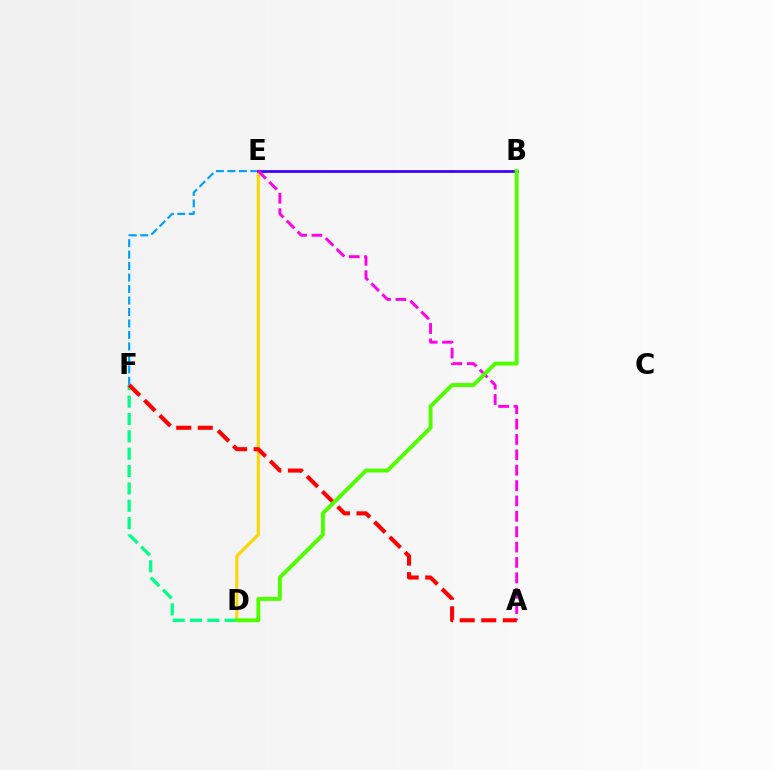{('E', 'F'): [{'color': '#009eff', 'line_style': 'dashed', 'thickness': 1.56}], ('D', 'F'): [{'color': '#00ff86', 'line_style': 'dashed', 'thickness': 2.36}], ('D', 'E'): [{'color': '#ffd500', 'line_style': 'solid', 'thickness': 2.21}], ('B', 'E'): [{'color': '#3700ff', 'line_style': 'solid', 'thickness': 1.96}], ('A', 'E'): [{'color': '#ff00ed', 'line_style': 'dashed', 'thickness': 2.09}], ('A', 'F'): [{'color': '#ff0000', 'line_style': 'dashed', 'thickness': 2.93}], ('B', 'D'): [{'color': '#4fff00', 'line_style': 'solid', 'thickness': 2.82}]}